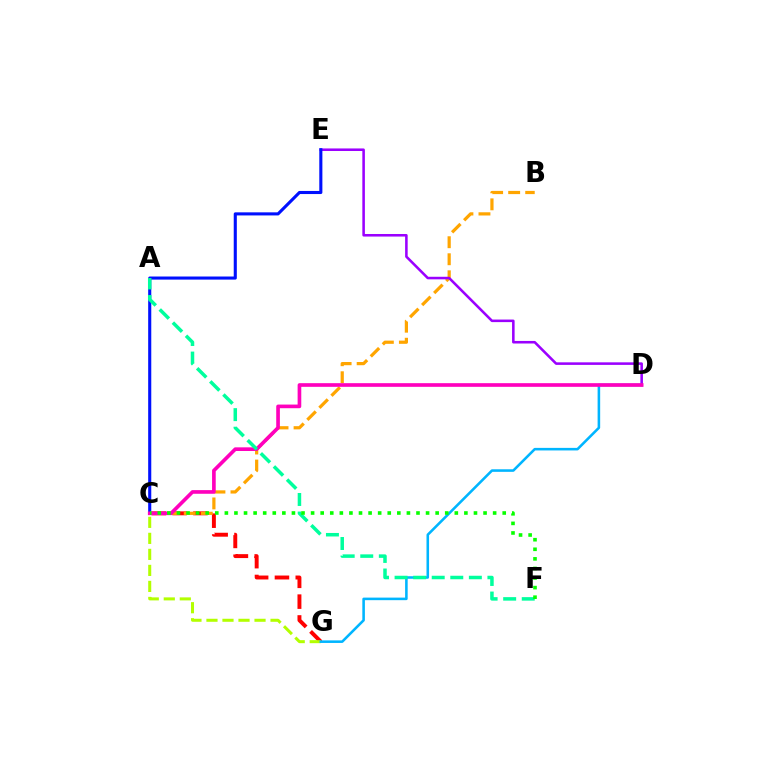{('C', 'G'): [{'color': '#ff0000', 'line_style': 'dashed', 'thickness': 2.83}, {'color': '#b3ff00', 'line_style': 'dashed', 'thickness': 2.18}], ('B', 'C'): [{'color': '#ffa500', 'line_style': 'dashed', 'thickness': 2.31}], ('D', 'E'): [{'color': '#9b00ff', 'line_style': 'solid', 'thickness': 1.84}], ('C', 'E'): [{'color': '#0010ff', 'line_style': 'solid', 'thickness': 2.23}], ('D', 'G'): [{'color': '#00b5ff', 'line_style': 'solid', 'thickness': 1.85}], ('C', 'D'): [{'color': '#ff00bd', 'line_style': 'solid', 'thickness': 2.63}], ('A', 'F'): [{'color': '#00ff9d', 'line_style': 'dashed', 'thickness': 2.52}], ('C', 'F'): [{'color': '#08ff00', 'line_style': 'dotted', 'thickness': 2.6}]}